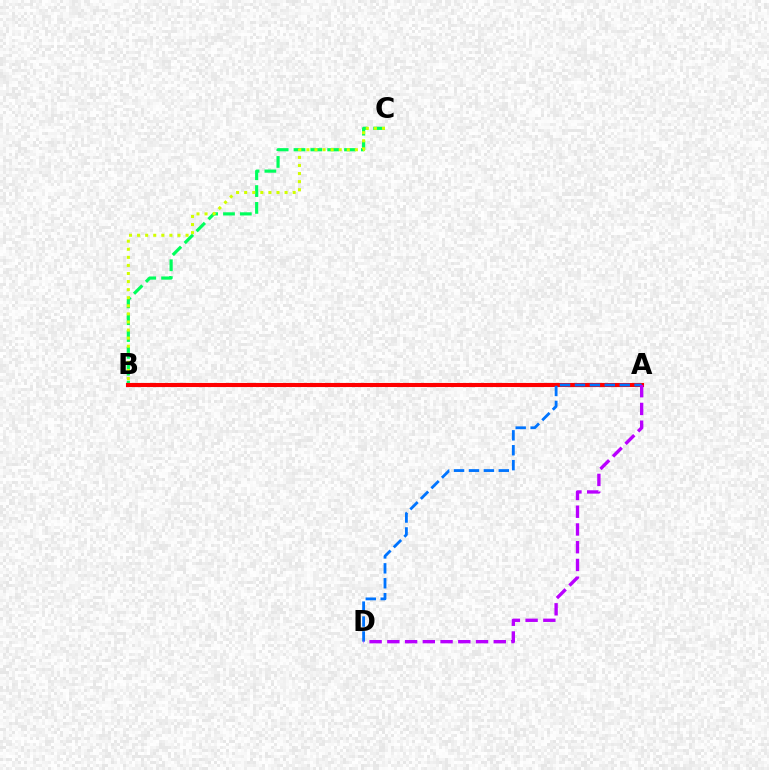{('B', 'C'): [{'color': '#00ff5c', 'line_style': 'dashed', 'thickness': 2.29}, {'color': '#d1ff00', 'line_style': 'dotted', 'thickness': 2.19}], ('A', 'B'): [{'color': '#ff0000', 'line_style': 'solid', 'thickness': 2.94}], ('A', 'D'): [{'color': '#0074ff', 'line_style': 'dashed', 'thickness': 2.03}, {'color': '#b900ff', 'line_style': 'dashed', 'thickness': 2.41}]}